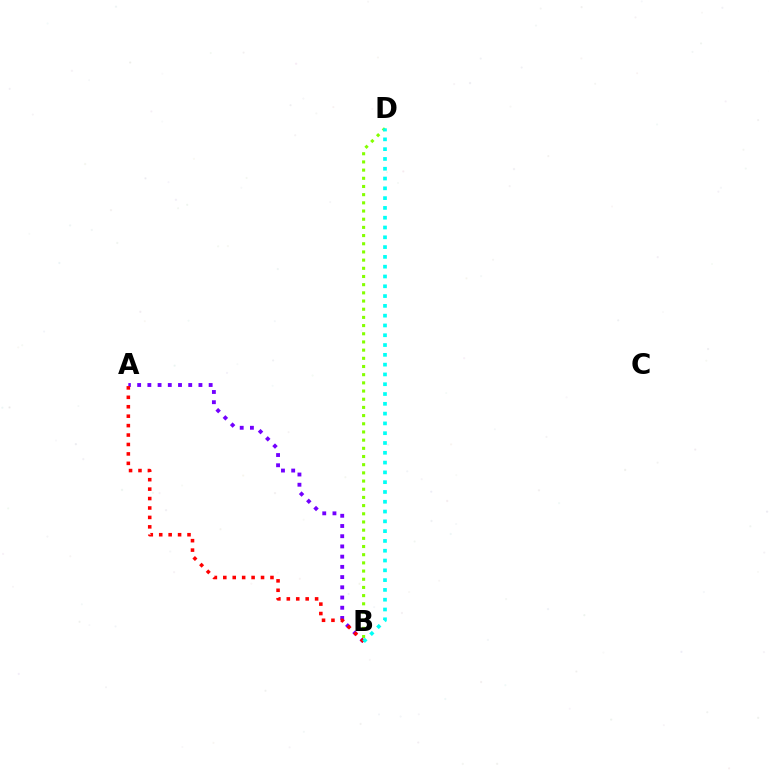{('B', 'D'): [{'color': '#84ff00', 'line_style': 'dotted', 'thickness': 2.22}, {'color': '#00fff6', 'line_style': 'dotted', 'thickness': 2.66}], ('A', 'B'): [{'color': '#7200ff', 'line_style': 'dotted', 'thickness': 2.78}, {'color': '#ff0000', 'line_style': 'dotted', 'thickness': 2.56}]}